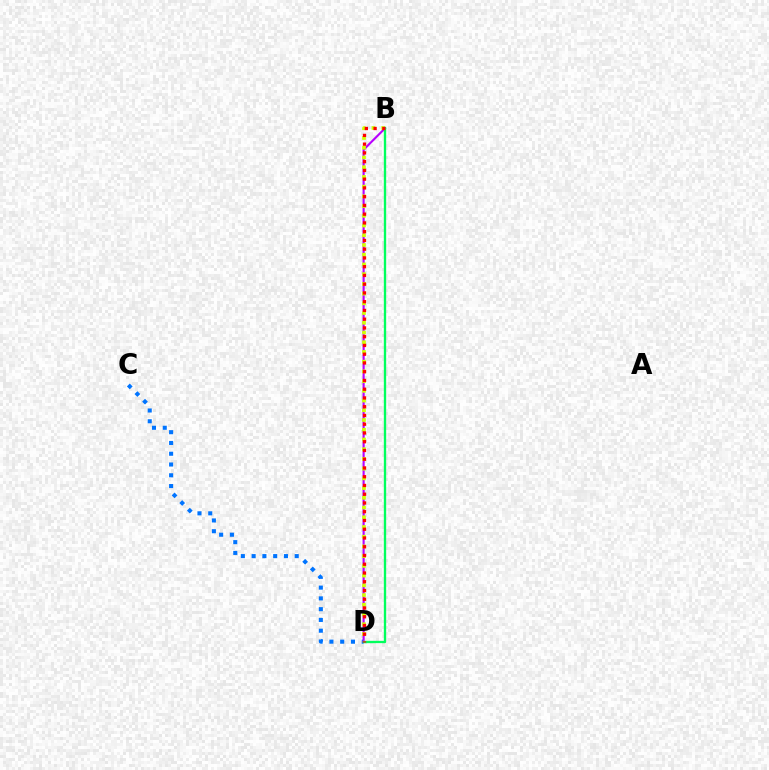{('C', 'D'): [{'color': '#0074ff', 'line_style': 'dotted', 'thickness': 2.93}], ('B', 'D'): [{'color': '#b900ff', 'line_style': 'solid', 'thickness': 1.53}, {'color': '#00ff5c', 'line_style': 'solid', 'thickness': 1.69}, {'color': '#d1ff00', 'line_style': 'dotted', 'thickness': 2.64}, {'color': '#ff0000', 'line_style': 'dotted', 'thickness': 2.38}]}